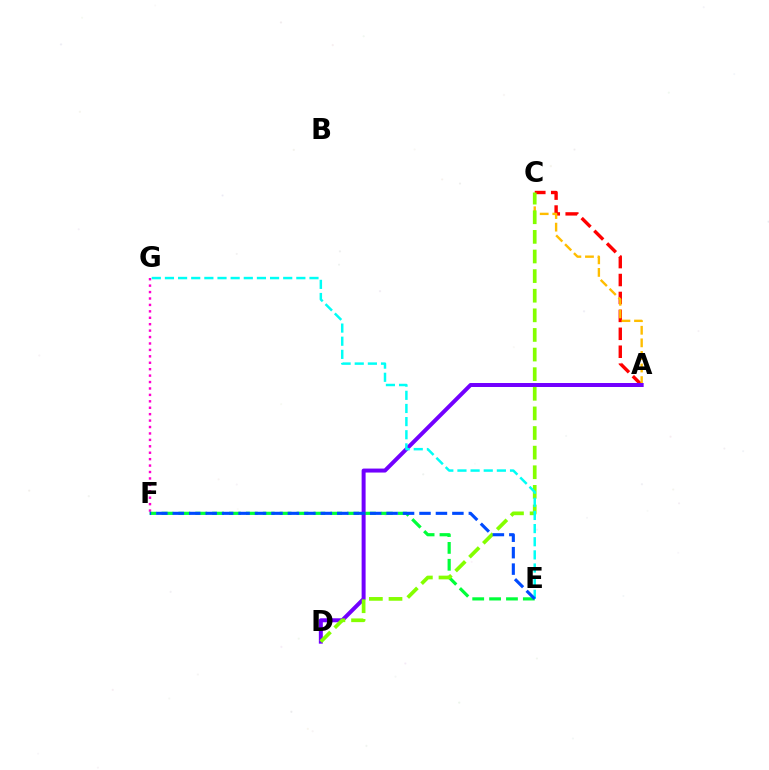{('A', 'C'): [{'color': '#ff0000', 'line_style': 'dashed', 'thickness': 2.44}, {'color': '#ffbd00', 'line_style': 'dashed', 'thickness': 1.71}], ('F', 'G'): [{'color': '#ff00cf', 'line_style': 'dotted', 'thickness': 1.75}], ('E', 'F'): [{'color': '#00ff39', 'line_style': 'dashed', 'thickness': 2.29}, {'color': '#004bff', 'line_style': 'dashed', 'thickness': 2.23}], ('A', 'D'): [{'color': '#7200ff', 'line_style': 'solid', 'thickness': 2.87}], ('C', 'D'): [{'color': '#84ff00', 'line_style': 'dashed', 'thickness': 2.66}], ('E', 'G'): [{'color': '#00fff6', 'line_style': 'dashed', 'thickness': 1.79}]}